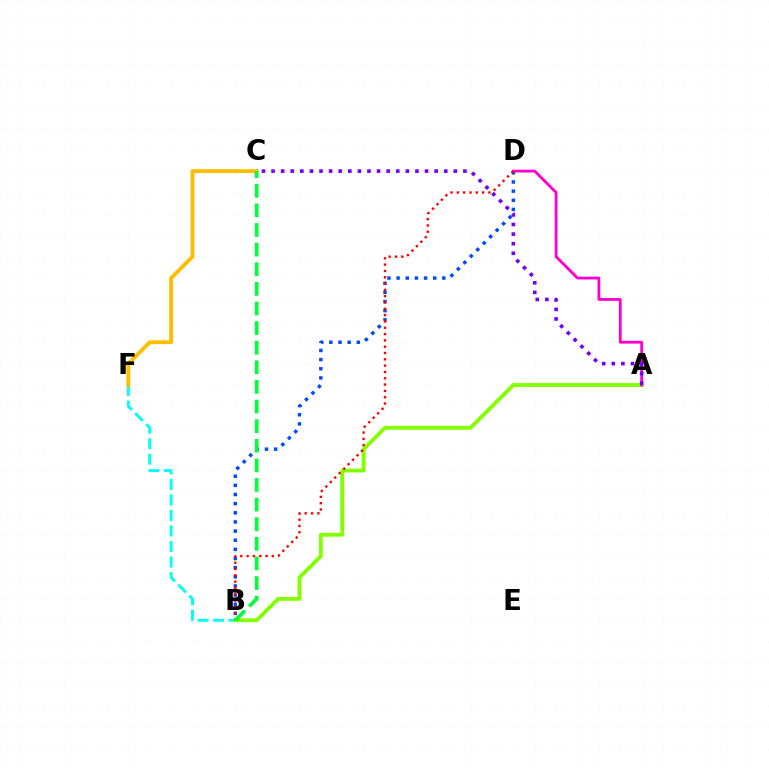{('B', 'D'): [{'color': '#004bff', 'line_style': 'dotted', 'thickness': 2.48}, {'color': '#ff0000', 'line_style': 'dotted', 'thickness': 1.72}], ('B', 'F'): [{'color': '#00fff6', 'line_style': 'dashed', 'thickness': 2.11}], ('A', 'B'): [{'color': '#84ff00', 'line_style': 'solid', 'thickness': 2.77}], ('C', 'F'): [{'color': '#ffbd00', 'line_style': 'solid', 'thickness': 2.78}], ('A', 'D'): [{'color': '#ff00cf', 'line_style': 'solid', 'thickness': 2.02}], ('A', 'C'): [{'color': '#7200ff', 'line_style': 'dotted', 'thickness': 2.61}], ('B', 'C'): [{'color': '#00ff39', 'line_style': 'dashed', 'thickness': 2.66}]}